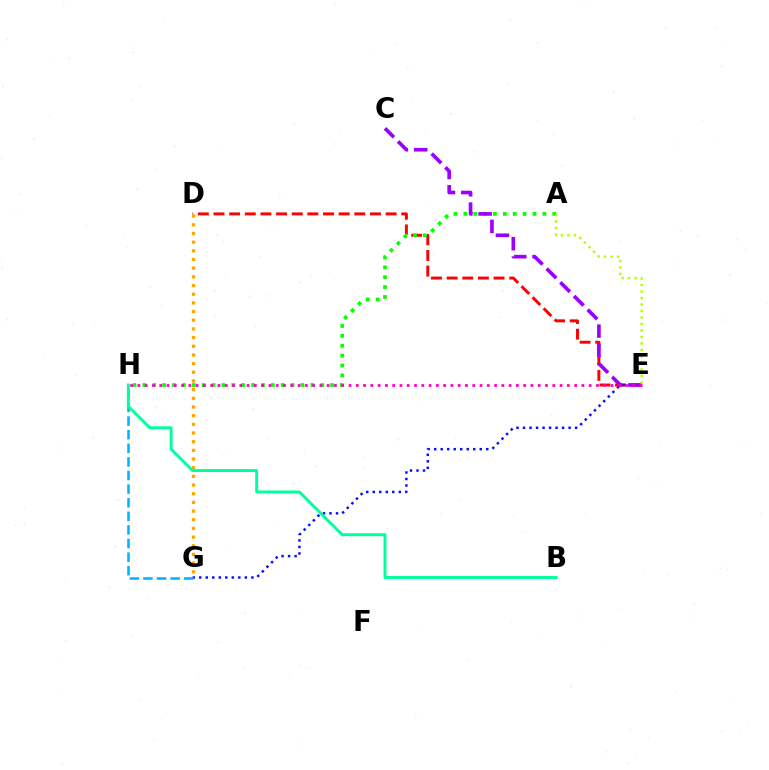{('D', 'E'): [{'color': '#ff0000', 'line_style': 'dashed', 'thickness': 2.13}], ('D', 'G'): [{'color': '#ffa500', 'line_style': 'dotted', 'thickness': 2.36}], ('E', 'G'): [{'color': '#0010ff', 'line_style': 'dotted', 'thickness': 1.77}], ('A', 'H'): [{'color': '#08ff00', 'line_style': 'dotted', 'thickness': 2.68}], ('C', 'E'): [{'color': '#9b00ff', 'line_style': 'dashed', 'thickness': 2.63}], ('G', 'H'): [{'color': '#00b5ff', 'line_style': 'dashed', 'thickness': 1.85}], ('E', 'H'): [{'color': '#ff00bd', 'line_style': 'dotted', 'thickness': 1.98}], ('A', 'E'): [{'color': '#b3ff00', 'line_style': 'dotted', 'thickness': 1.76}], ('B', 'H'): [{'color': '#00ff9d', 'line_style': 'solid', 'thickness': 2.1}]}